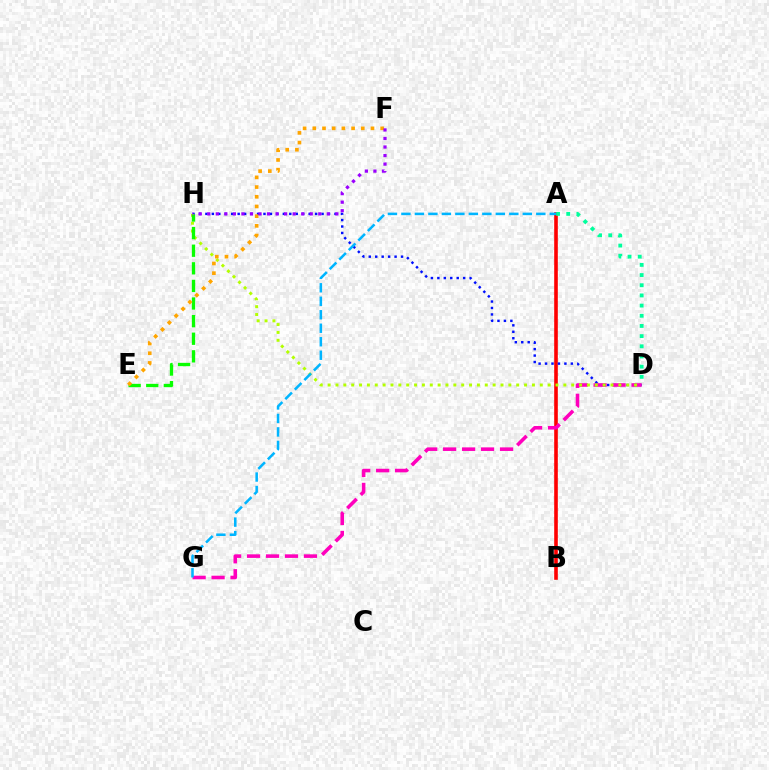{('A', 'B'): [{'color': '#ff0000', 'line_style': 'solid', 'thickness': 2.6}], ('D', 'H'): [{'color': '#0010ff', 'line_style': 'dotted', 'thickness': 1.75}, {'color': '#b3ff00', 'line_style': 'dotted', 'thickness': 2.13}], ('D', 'G'): [{'color': '#ff00bd', 'line_style': 'dashed', 'thickness': 2.58}], ('E', 'H'): [{'color': '#08ff00', 'line_style': 'dashed', 'thickness': 2.39}], ('E', 'F'): [{'color': '#ffa500', 'line_style': 'dotted', 'thickness': 2.63}], ('A', 'D'): [{'color': '#00ff9d', 'line_style': 'dotted', 'thickness': 2.76}], ('A', 'G'): [{'color': '#00b5ff', 'line_style': 'dashed', 'thickness': 1.83}], ('F', 'H'): [{'color': '#9b00ff', 'line_style': 'dotted', 'thickness': 2.32}]}